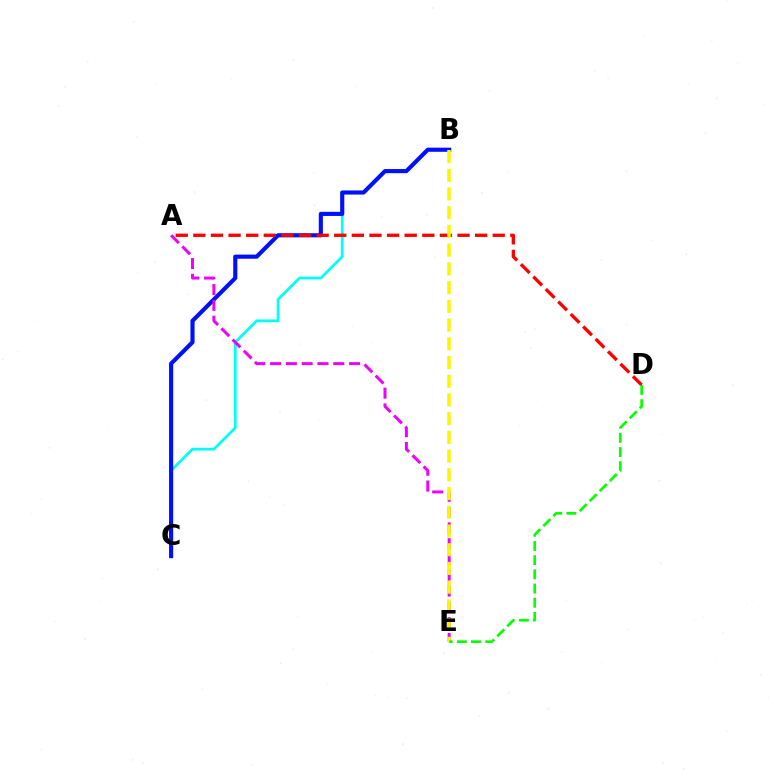{('B', 'C'): [{'color': '#00fff6', 'line_style': 'solid', 'thickness': 1.98}, {'color': '#0010ff', 'line_style': 'solid', 'thickness': 2.97}], ('A', 'D'): [{'color': '#ff0000', 'line_style': 'dashed', 'thickness': 2.39}], ('A', 'E'): [{'color': '#ee00ff', 'line_style': 'dashed', 'thickness': 2.15}], ('B', 'E'): [{'color': '#fcf500', 'line_style': 'dashed', 'thickness': 2.54}], ('D', 'E'): [{'color': '#08ff00', 'line_style': 'dashed', 'thickness': 1.93}]}